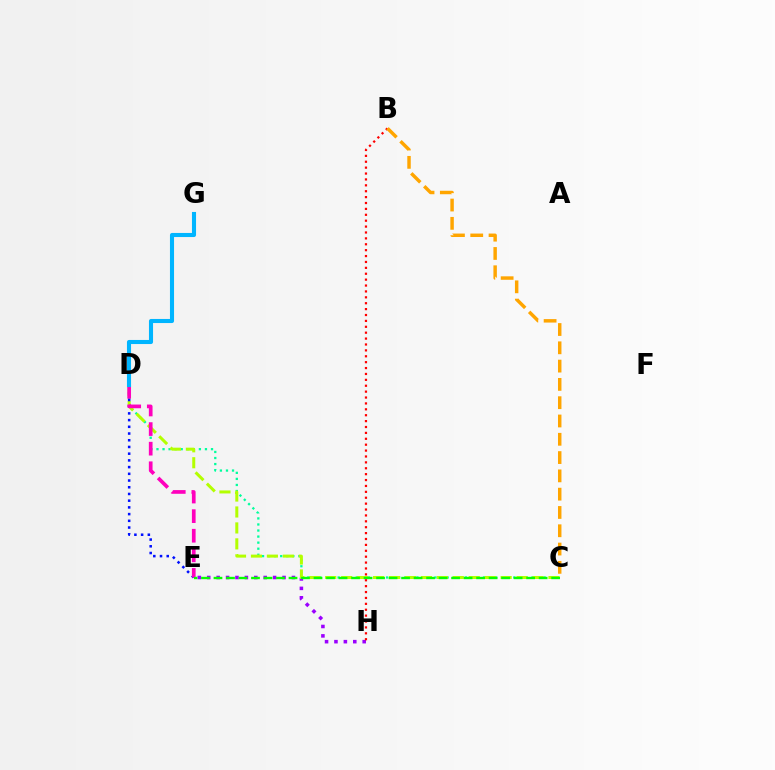{('E', 'H'): [{'color': '#9b00ff', 'line_style': 'dotted', 'thickness': 2.56}], ('C', 'D'): [{'color': '#00ff9d', 'line_style': 'dotted', 'thickness': 1.65}, {'color': '#b3ff00', 'line_style': 'dashed', 'thickness': 2.17}], ('D', 'E'): [{'color': '#0010ff', 'line_style': 'dotted', 'thickness': 1.82}, {'color': '#ff00bd', 'line_style': 'dashed', 'thickness': 2.66}], ('C', 'E'): [{'color': '#08ff00', 'line_style': 'dashed', 'thickness': 1.7}], ('D', 'G'): [{'color': '#00b5ff', 'line_style': 'solid', 'thickness': 2.94}], ('B', 'H'): [{'color': '#ff0000', 'line_style': 'dotted', 'thickness': 1.6}], ('B', 'C'): [{'color': '#ffa500', 'line_style': 'dashed', 'thickness': 2.49}]}